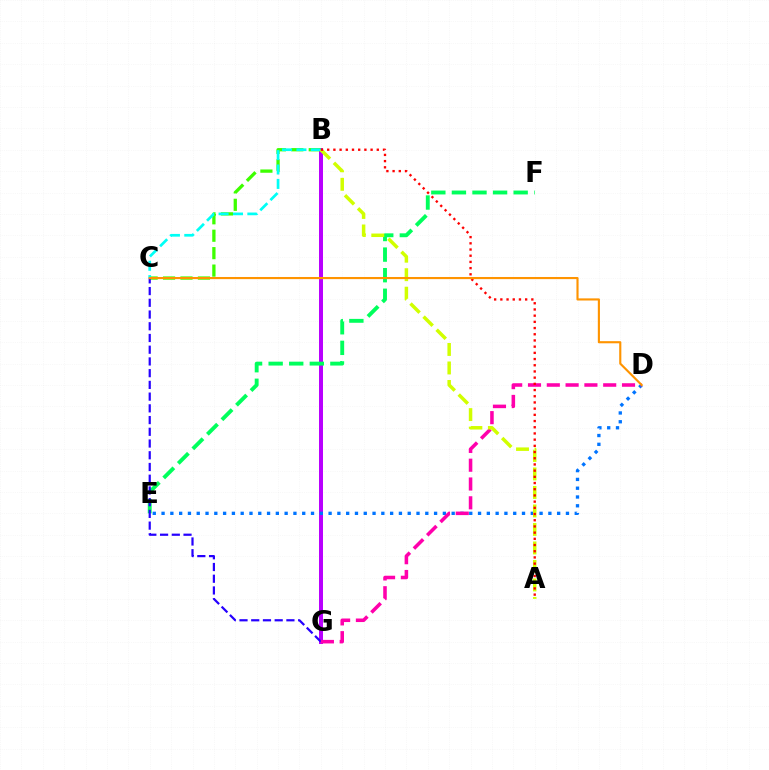{('B', 'G'): [{'color': '#b900ff', 'line_style': 'solid', 'thickness': 2.87}], ('B', 'C'): [{'color': '#3dff00', 'line_style': 'dashed', 'thickness': 2.37}, {'color': '#00fff6', 'line_style': 'dashed', 'thickness': 1.95}], ('D', 'E'): [{'color': '#0074ff', 'line_style': 'dotted', 'thickness': 2.39}], ('E', 'F'): [{'color': '#00ff5c', 'line_style': 'dashed', 'thickness': 2.8}], ('C', 'G'): [{'color': '#2500ff', 'line_style': 'dashed', 'thickness': 1.59}], ('D', 'G'): [{'color': '#ff00ac', 'line_style': 'dashed', 'thickness': 2.55}], ('A', 'B'): [{'color': '#d1ff00', 'line_style': 'dashed', 'thickness': 2.51}, {'color': '#ff0000', 'line_style': 'dotted', 'thickness': 1.68}], ('C', 'D'): [{'color': '#ff9400', 'line_style': 'solid', 'thickness': 1.54}]}